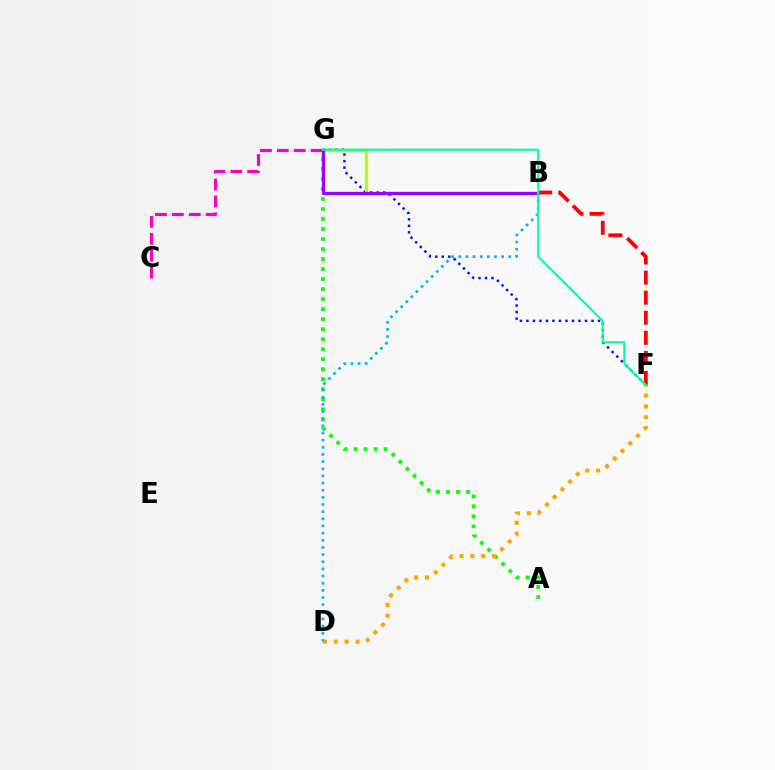{('F', 'G'): [{'color': '#0010ff', 'line_style': 'dotted', 'thickness': 1.77}, {'color': '#00ff9d', 'line_style': 'solid', 'thickness': 1.52}], ('A', 'G'): [{'color': '#08ff00', 'line_style': 'dotted', 'thickness': 2.72}], ('D', 'F'): [{'color': '#ffa500', 'line_style': 'dotted', 'thickness': 2.95}], ('B', 'G'): [{'color': '#b3ff00', 'line_style': 'solid', 'thickness': 2.29}, {'color': '#9b00ff', 'line_style': 'solid', 'thickness': 2.35}], ('B', 'D'): [{'color': '#00b5ff', 'line_style': 'dotted', 'thickness': 1.94}], ('B', 'F'): [{'color': '#ff0000', 'line_style': 'dashed', 'thickness': 2.73}], ('C', 'G'): [{'color': '#ff00bd', 'line_style': 'dashed', 'thickness': 2.3}]}